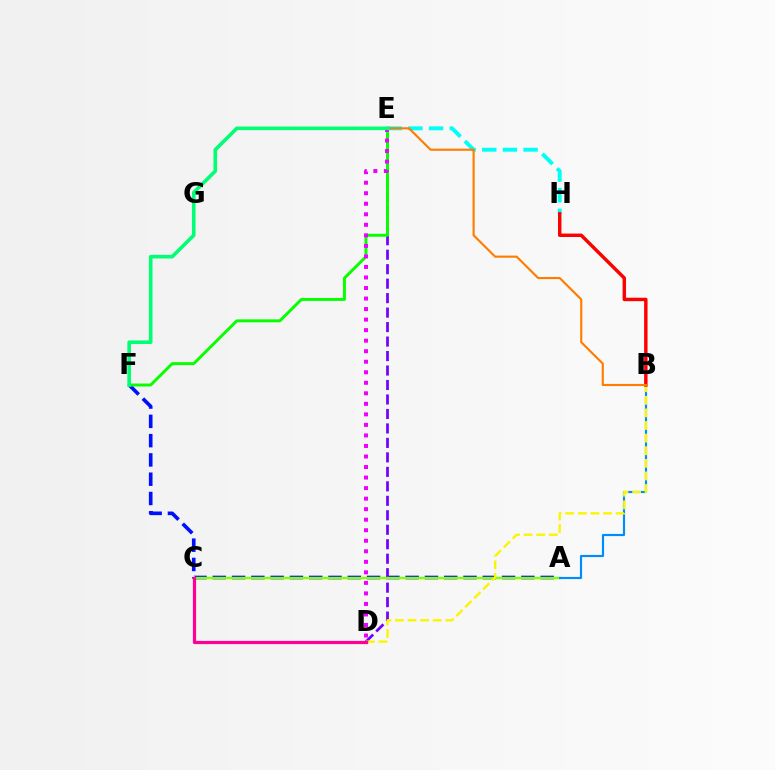{('A', 'F'): [{'color': '#0010ff', 'line_style': 'dashed', 'thickness': 2.62}], ('D', 'E'): [{'color': '#7200ff', 'line_style': 'dashed', 'thickness': 1.97}, {'color': '#ee00ff', 'line_style': 'dotted', 'thickness': 2.86}], ('E', 'F'): [{'color': '#08ff00', 'line_style': 'solid', 'thickness': 2.12}, {'color': '#00ff74', 'line_style': 'solid', 'thickness': 2.61}], ('A', 'C'): [{'color': '#84ff00', 'line_style': 'solid', 'thickness': 1.73}], ('A', 'B'): [{'color': '#008cff', 'line_style': 'solid', 'thickness': 1.56}], ('B', 'D'): [{'color': '#fcf500', 'line_style': 'dashed', 'thickness': 1.71}], ('E', 'H'): [{'color': '#00fff6', 'line_style': 'dashed', 'thickness': 2.81}], ('B', 'H'): [{'color': '#ff0000', 'line_style': 'solid', 'thickness': 2.48}], ('B', 'E'): [{'color': '#ff7c00', 'line_style': 'solid', 'thickness': 1.54}], ('C', 'D'): [{'color': '#ff0094', 'line_style': 'solid', 'thickness': 2.32}]}